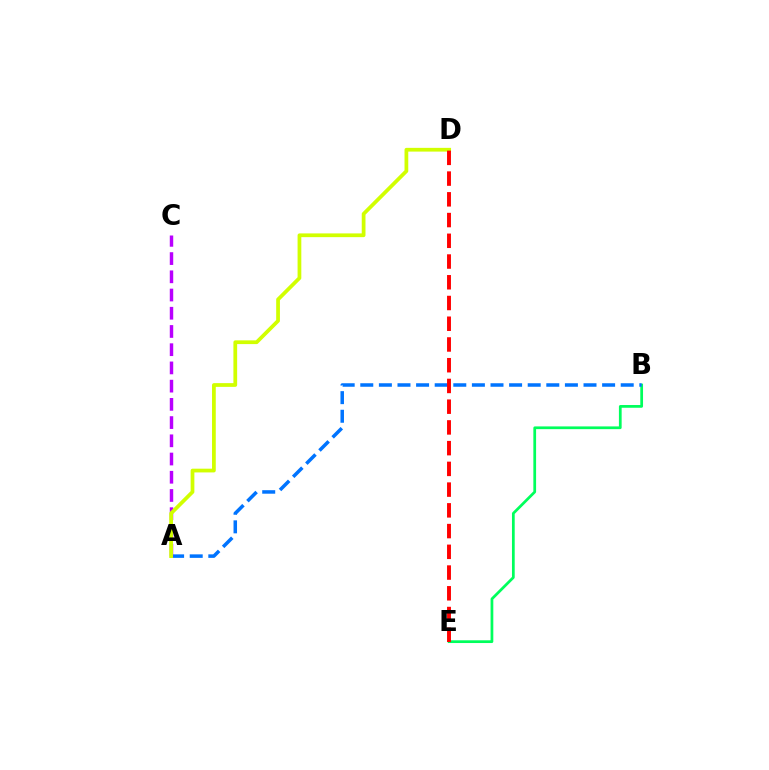{('B', 'E'): [{'color': '#00ff5c', 'line_style': 'solid', 'thickness': 1.97}], ('A', 'B'): [{'color': '#0074ff', 'line_style': 'dashed', 'thickness': 2.53}], ('A', 'C'): [{'color': '#b900ff', 'line_style': 'dashed', 'thickness': 2.48}], ('A', 'D'): [{'color': '#d1ff00', 'line_style': 'solid', 'thickness': 2.7}], ('D', 'E'): [{'color': '#ff0000', 'line_style': 'dashed', 'thickness': 2.82}]}